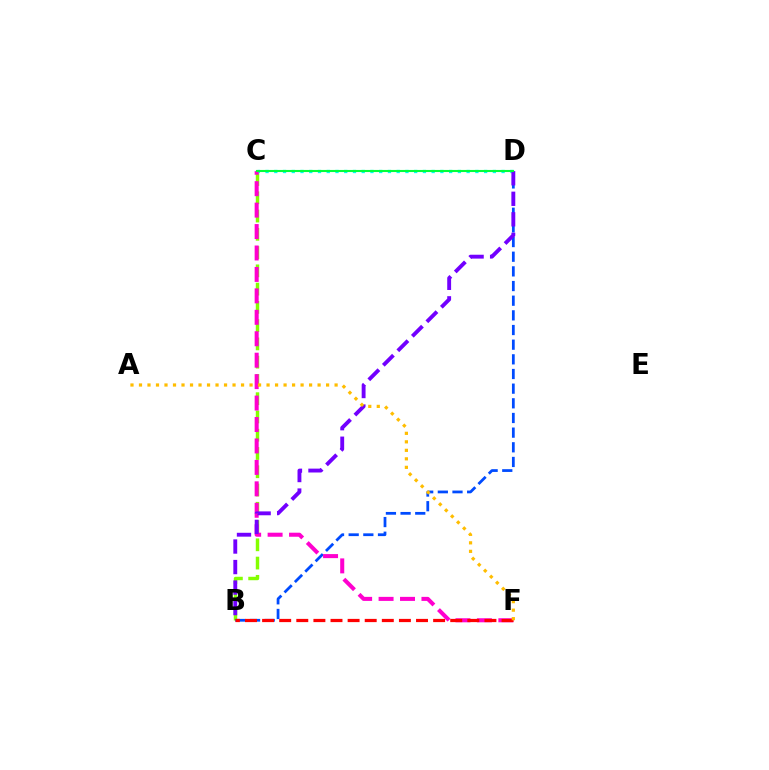{('B', 'C'): [{'color': '#84ff00', 'line_style': 'dashed', 'thickness': 2.48}], ('C', 'D'): [{'color': '#00fff6', 'line_style': 'dotted', 'thickness': 2.38}, {'color': '#00ff39', 'line_style': 'solid', 'thickness': 1.52}], ('B', 'D'): [{'color': '#004bff', 'line_style': 'dashed', 'thickness': 1.99}, {'color': '#7200ff', 'line_style': 'dashed', 'thickness': 2.79}], ('C', 'F'): [{'color': '#ff00cf', 'line_style': 'dashed', 'thickness': 2.91}], ('B', 'F'): [{'color': '#ff0000', 'line_style': 'dashed', 'thickness': 2.32}], ('A', 'F'): [{'color': '#ffbd00', 'line_style': 'dotted', 'thickness': 2.31}]}